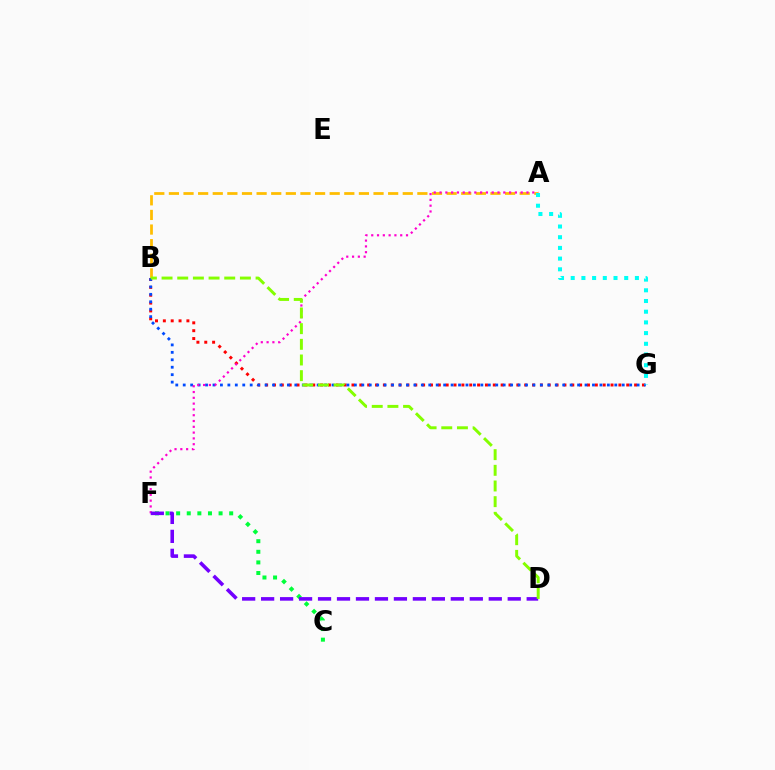{('A', 'B'): [{'color': '#ffbd00', 'line_style': 'dashed', 'thickness': 1.99}], ('B', 'G'): [{'color': '#ff0000', 'line_style': 'dotted', 'thickness': 2.13}, {'color': '#004bff', 'line_style': 'dotted', 'thickness': 2.02}], ('A', 'F'): [{'color': '#ff00cf', 'line_style': 'dotted', 'thickness': 1.57}], ('C', 'F'): [{'color': '#00ff39', 'line_style': 'dotted', 'thickness': 2.88}], ('D', 'F'): [{'color': '#7200ff', 'line_style': 'dashed', 'thickness': 2.58}], ('B', 'D'): [{'color': '#84ff00', 'line_style': 'dashed', 'thickness': 2.13}], ('A', 'G'): [{'color': '#00fff6', 'line_style': 'dotted', 'thickness': 2.91}]}